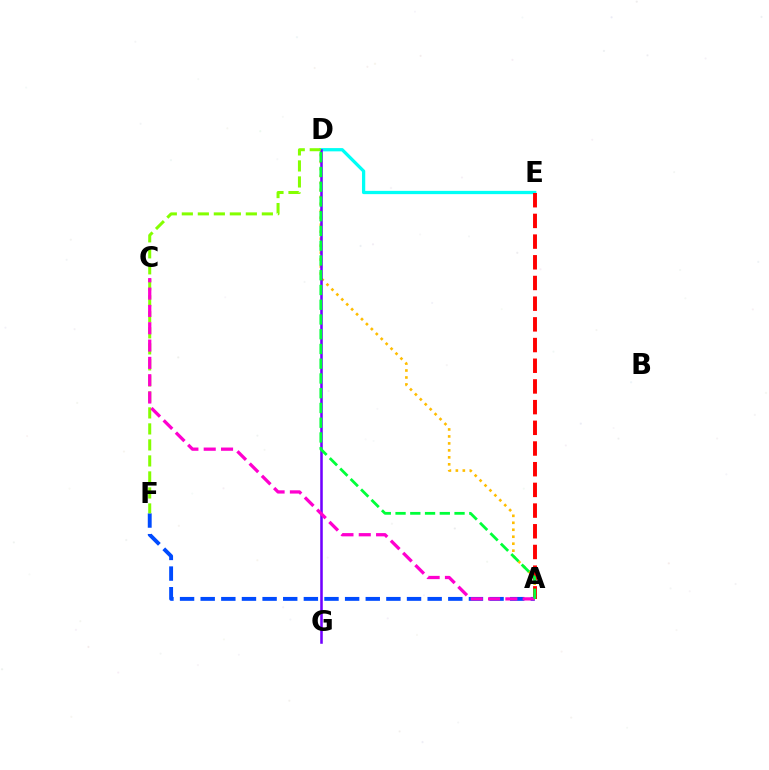{('D', 'E'): [{'color': '#00fff6', 'line_style': 'solid', 'thickness': 2.35}], ('A', 'D'): [{'color': '#ffbd00', 'line_style': 'dotted', 'thickness': 1.89}, {'color': '#00ff39', 'line_style': 'dashed', 'thickness': 2.0}], ('A', 'E'): [{'color': '#ff0000', 'line_style': 'dashed', 'thickness': 2.81}], ('D', 'G'): [{'color': '#7200ff', 'line_style': 'solid', 'thickness': 1.83}], ('A', 'F'): [{'color': '#004bff', 'line_style': 'dashed', 'thickness': 2.8}], ('D', 'F'): [{'color': '#84ff00', 'line_style': 'dashed', 'thickness': 2.17}], ('A', 'C'): [{'color': '#ff00cf', 'line_style': 'dashed', 'thickness': 2.35}]}